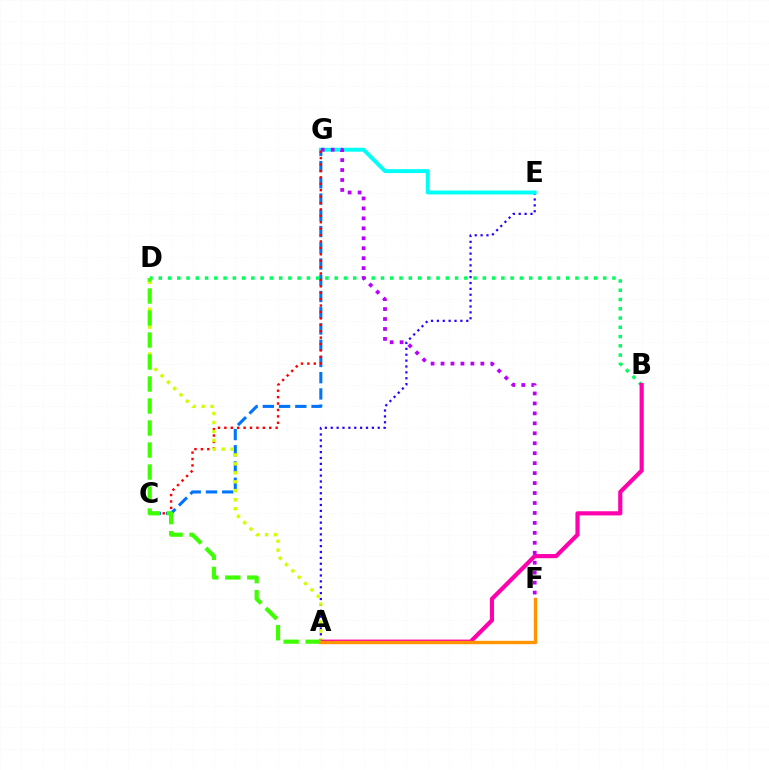{('A', 'E'): [{'color': '#2500ff', 'line_style': 'dotted', 'thickness': 1.6}], ('C', 'G'): [{'color': '#0074ff', 'line_style': 'dashed', 'thickness': 2.21}, {'color': '#ff0000', 'line_style': 'dotted', 'thickness': 1.74}], ('E', 'G'): [{'color': '#00fff6', 'line_style': 'solid', 'thickness': 2.83}], ('B', 'D'): [{'color': '#00ff5c', 'line_style': 'dotted', 'thickness': 2.52}], ('A', 'D'): [{'color': '#d1ff00', 'line_style': 'dotted', 'thickness': 2.44}, {'color': '#3dff00', 'line_style': 'dashed', 'thickness': 2.99}], ('A', 'B'): [{'color': '#ff00ac', 'line_style': 'solid', 'thickness': 3.0}], ('A', 'F'): [{'color': '#ff9400', 'line_style': 'solid', 'thickness': 2.44}], ('F', 'G'): [{'color': '#b900ff', 'line_style': 'dotted', 'thickness': 2.71}]}